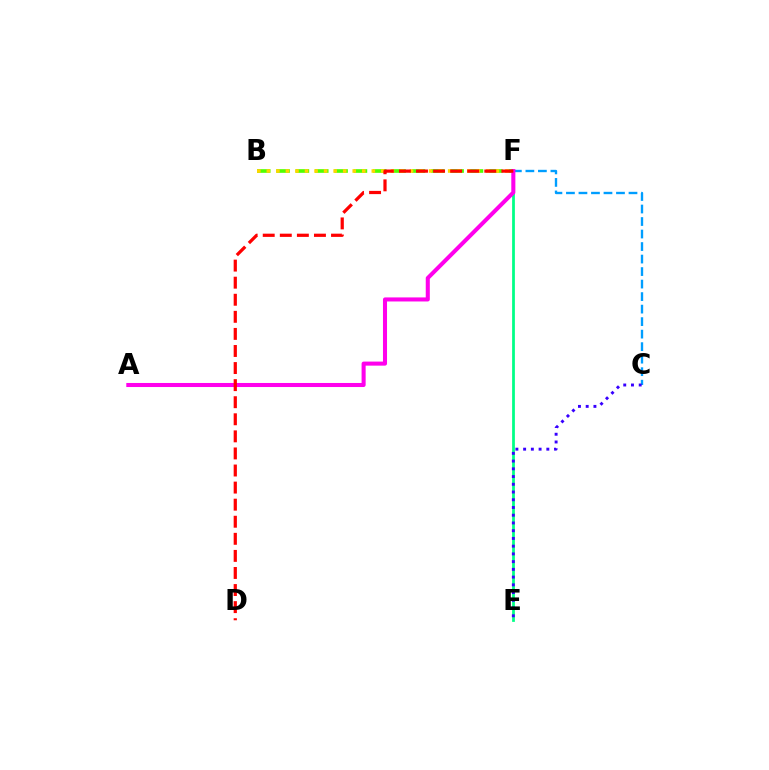{('B', 'F'): [{'color': '#4fff00', 'line_style': 'dashed', 'thickness': 2.63}, {'color': '#ffd500', 'line_style': 'dotted', 'thickness': 2.59}], ('E', 'F'): [{'color': '#00ff86', 'line_style': 'solid', 'thickness': 1.98}], ('C', 'F'): [{'color': '#009eff', 'line_style': 'dashed', 'thickness': 1.7}], ('C', 'E'): [{'color': '#3700ff', 'line_style': 'dotted', 'thickness': 2.1}], ('A', 'F'): [{'color': '#ff00ed', 'line_style': 'solid', 'thickness': 2.92}], ('D', 'F'): [{'color': '#ff0000', 'line_style': 'dashed', 'thickness': 2.32}]}